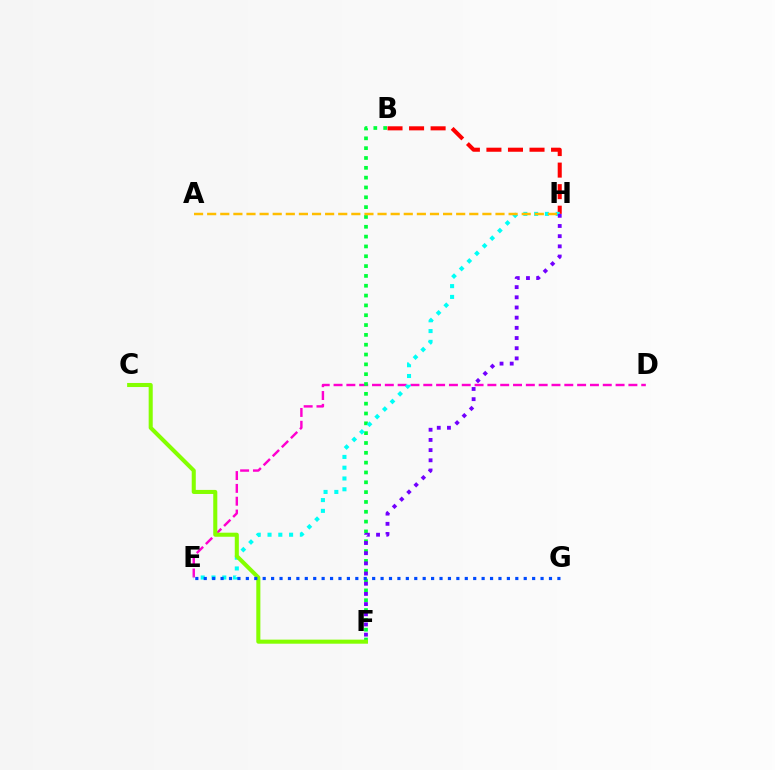{('B', 'H'): [{'color': '#ff0000', 'line_style': 'dashed', 'thickness': 2.93}], ('D', 'E'): [{'color': '#ff00cf', 'line_style': 'dashed', 'thickness': 1.74}], ('B', 'F'): [{'color': '#00ff39', 'line_style': 'dotted', 'thickness': 2.67}], ('E', 'H'): [{'color': '#00fff6', 'line_style': 'dotted', 'thickness': 2.93}], ('A', 'H'): [{'color': '#ffbd00', 'line_style': 'dashed', 'thickness': 1.78}], ('C', 'F'): [{'color': '#84ff00', 'line_style': 'solid', 'thickness': 2.93}], ('E', 'G'): [{'color': '#004bff', 'line_style': 'dotted', 'thickness': 2.29}], ('F', 'H'): [{'color': '#7200ff', 'line_style': 'dotted', 'thickness': 2.77}]}